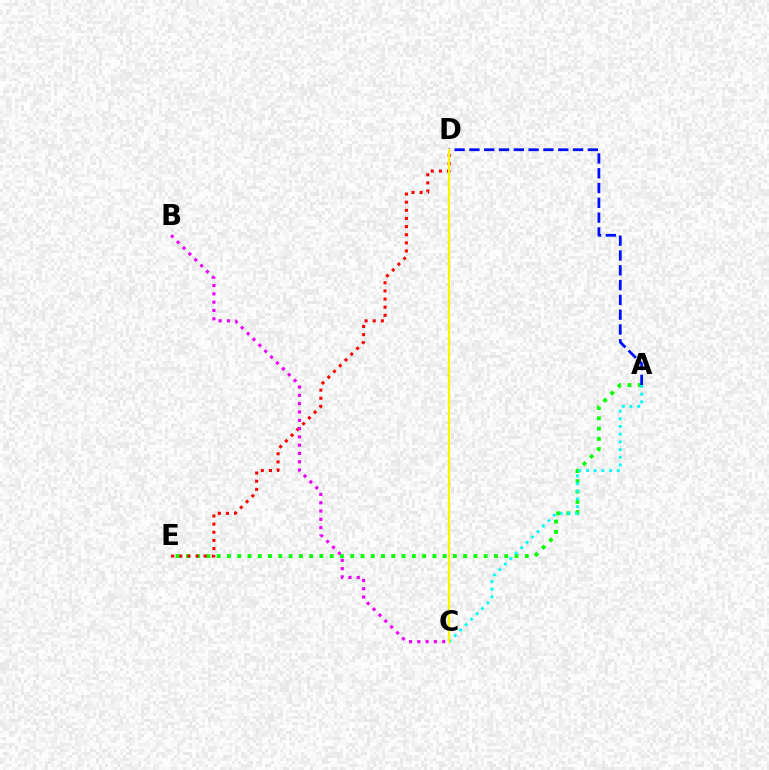{('A', 'E'): [{'color': '#08ff00', 'line_style': 'dotted', 'thickness': 2.79}], ('D', 'E'): [{'color': '#ff0000', 'line_style': 'dotted', 'thickness': 2.21}], ('A', 'C'): [{'color': '#00fff6', 'line_style': 'dotted', 'thickness': 2.09}], ('A', 'D'): [{'color': '#0010ff', 'line_style': 'dashed', 'thickness': 2.01}], ('B', 'C'): [{'color': '#ee00ff', 'line_style': 'dotted', 'thickness': 2.26}], ('C', 'D'): [{'color': '#fcf500', 'line_style': 'solid', 'thickness': 1.57}]}